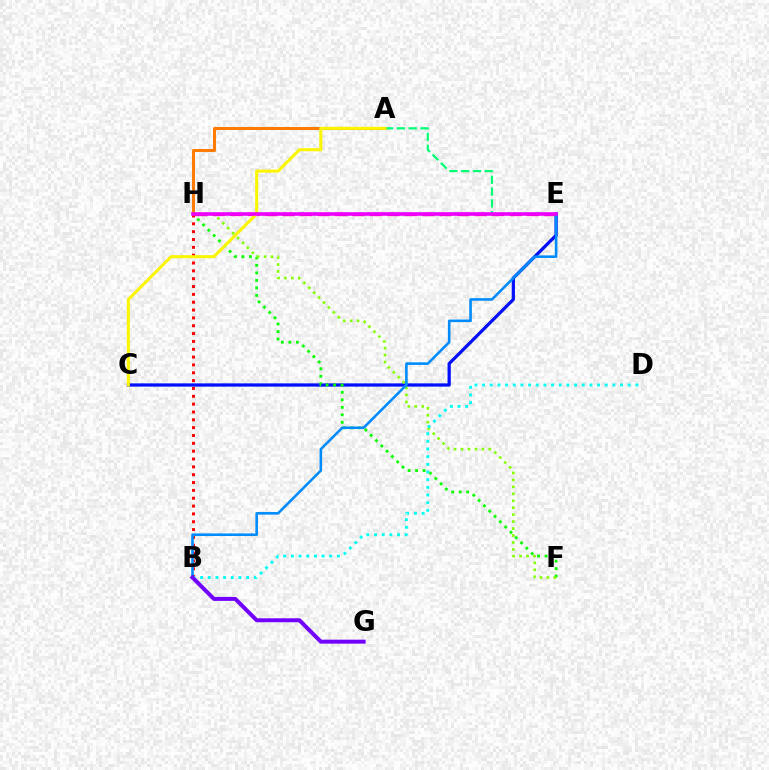{('C', 'E'): [{'color': '#0010ff', 'line_style': 'solid', 'thickness': 2.34}], ('A', 'H'): [{'color': '#ff7c00', 'line_style': 'solid', 'thickness': 2.17}], ('F', 'H'): [{'color': '#08ff00', 'line_style': 'dotted', 'thickness': 2.04}, {'color': '#84ff00', 'line_style': 'dotted', 'thickness': 1.89}], ('E', 'H'): [{'color': '#ff0094', 'line_style': 'dashed', 'thickness': 2.37}, {'color': '#ee00ff', 'line_style': 'solid', 'thickness': 2.59}], ('B', 'H'): [{'color': '#ff0000', 'line_style': 'dotted', 'thickness': 2.13}], ('A', 'E'): [{'color': '#00ff74', 'line_style': 'dashed', 'thickness': 1.6}], ('B', 'D'): [{'color': '#00fff6', 'line_style': 'dotted', 'thickness': 2.08}], ('A', 'C'): [{'color': '#fcf500', 'line_style': 'solid', 'thickness': 2.19}], ('B', 'E'): [{'color': '#008cff', 'line_style': 'solid', 'thickness': 1.87}], ('B', 'G'): [{'color': '#7200ff', 'line_style': 'solid', 'thickness': 2.87}]}